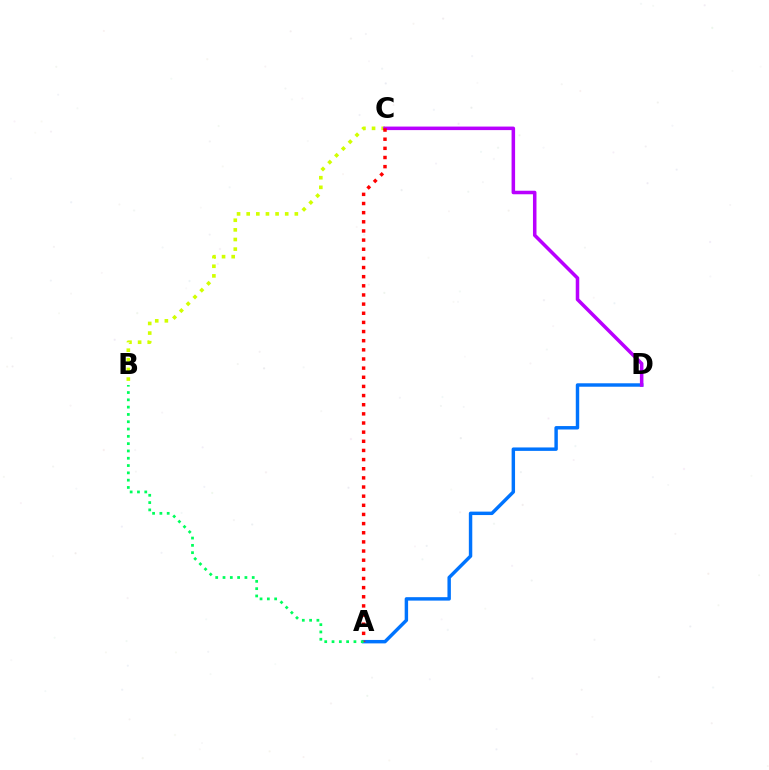{('A', 'D'): [{'color': '#0074ff', 'line_style': 'solid', 'thickness': 2.47}], ('B', 'C'): [{'color': '#d1ff00', 'line_style': 'dotted', 'thickness': 2.62}], ('C', 'D'): [{'color': '#b900ff', 'line_style': 'solid', 'thickness': 2.54}], ('A', 'C'): [{'color': '#ff0000', 'line_style': 'dotted', 'thickness': 2.48}], ('A', 'B'): [{'color': '#00ff5c', 'line_style': 'dotted', 'thickness': 1.98}]}